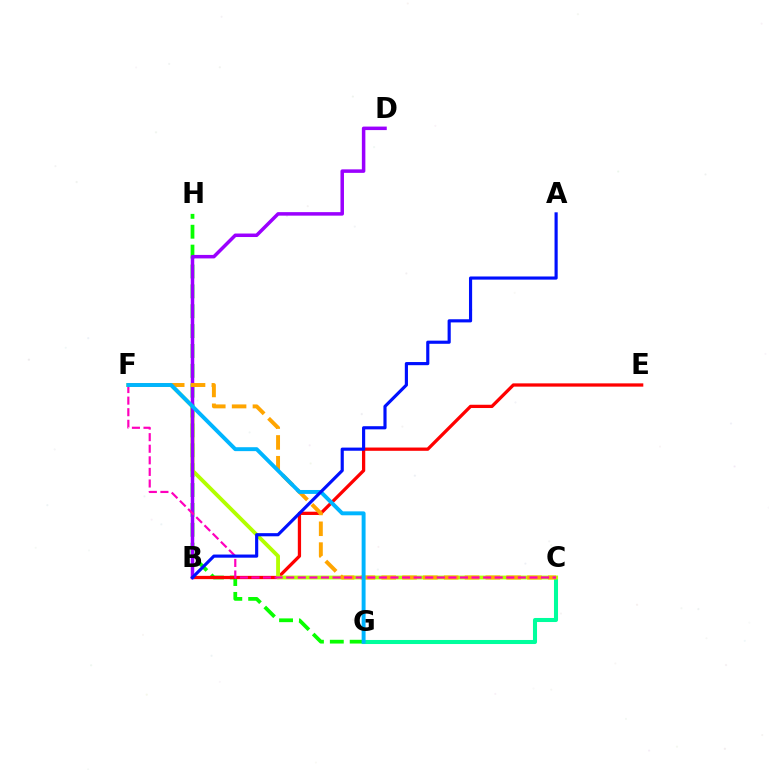{('G', 'H'): [{'color': '#08ff00', 'line_style': 'dashed', 'thickness': 2.7}], ('B', 'E'): [{'color': '#ff0000', 'line_style': 'solid', 'thickness': 2.35}], ('C', 'G'): [{'color': '#00ff9d', 'line_style': 'solid', 'thickness': 2.92}], ('C', 'F'): [{'color': '#b3ff00', 'line_style': 'solid', 'thickness': 2.76}, {'color': '#ffa500', 'line_style': 'dashed', 'thickness': 2.83}, {'color': '#ff00bd', 'line_style': 'dashed', 'thickness': 1.57}], ('B', 'D'): [{'color': '#9b00ff', 'line_style': 'solid', 'thickness': 2.52}], ('F', 'G'): [{'color': '#00b5ff', 'line_style': 'solid', 'thickness': 2.82}], ('A', 'B'): [{'color': '#0010ff', 'line_style': 'solid', 'thickness': 2.27}]}